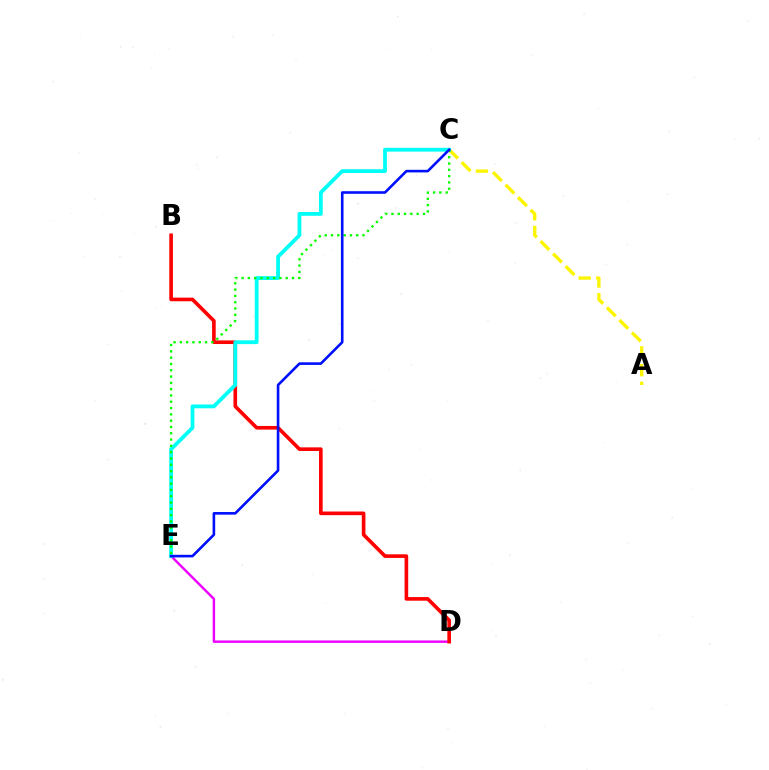{('A', 'C'): [{'color': '#fcf500', 'line_style': 'dashed', 'thickness': 2.41}], ('D', 'E'): [{'color': '#ee00ff', 'line_style': 'solid', 'thickness': 1.75}], ('B', 'D'): [{'color': '#ff0000', 'line_style': 'solid', 'thickness': 2.61}], ('C', 'E'): [{'color': '#00fff6', 'line_style': 'solid', 'thickness': 2.73}, {'color': '#08ff00', 'line_style': 'dotted', 'thickness': 1.71}, {'color': '#0010ff', 'line_style': 'solid', 'thickness': 1.88}]}